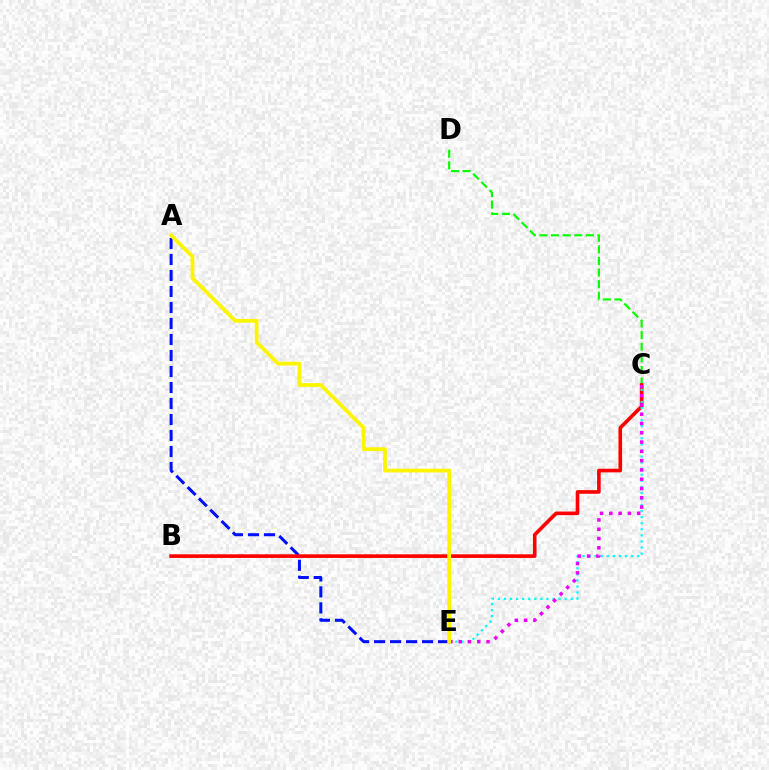{('A', 'E'): [{'color': '#0010ff', 'line_style': 'dashed', 'thickness': 2.17}, {'color': '#fcf500', 'line_style': 'solid', 'thickness': 2.73}], ('C', 'D'): [{'color': '#08ff00', 'line_style': 'dashed', 'thickness': 1.58}], ('B', 'C'): [{'color': '#ff0000', 'line_style': 'solid', 'thickness': 2.61}], ('C', 'E'): [{'color': '#00fff6', 'line_style': 'dotted', 'thickness': 1.65}, {'color': '#ee00ff', 'line_style': 'dotted', 'thickness': 2.52}]}